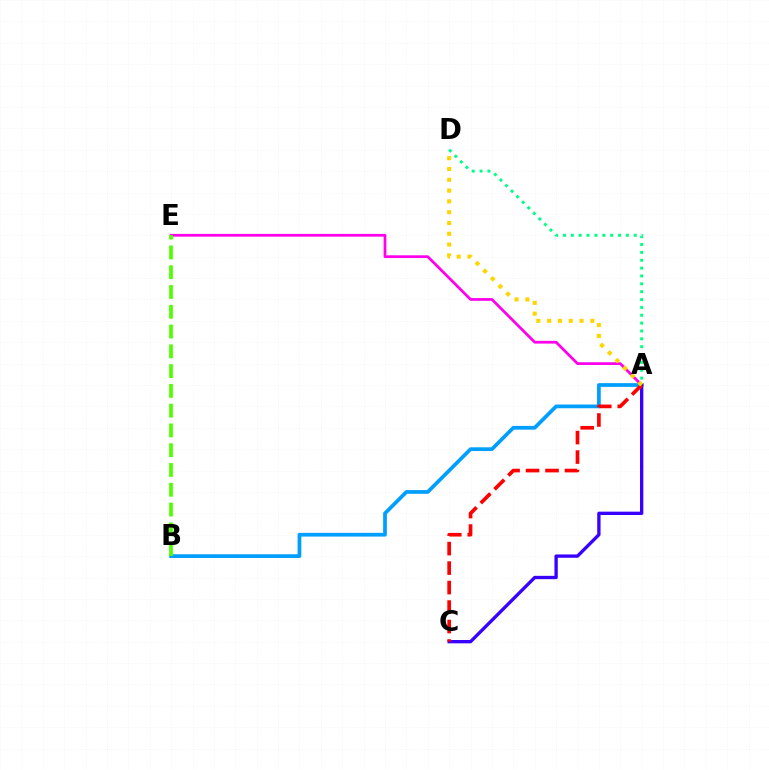{('A', 'B'): [{'color': '#009eff', 'line_style': 'solid', 'thickness': 2.68}], ('A', 'E'): [{'color': '#ff00ed', 'line_style': 'solid', 'thickness': 1.98}], ('A', 'D'): [{'color': '#00ff86', 'line_style': 'dotted', 'thickness': 2.13}, {'color': '#ffd500', 'line_style': 'dotted', 'thickness': 2.93}], ('A', 'C'): [{'color': '#3700ff', 'line_style': 'solid', 'thickness': 2.4}, {'color': '#ff0000', 'line_style': 'dashed', 'thickness': 2.65}], ('B', 'E'): [{'color': '#4fff00', 'line_style': 'dashed', 'thickness': 2.69}]}